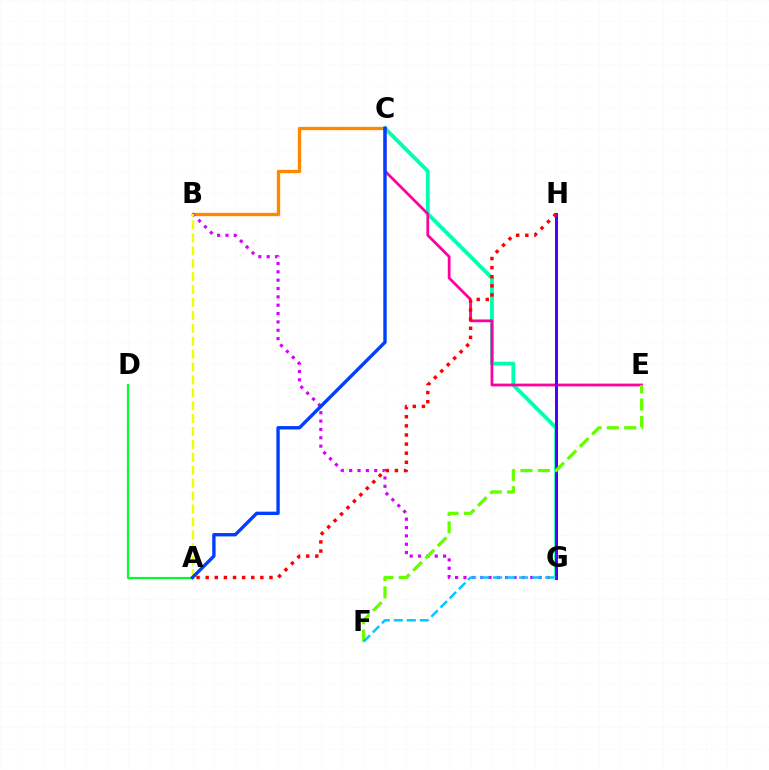{('B', 'C'): [{'color': '#ff8800', 'line_style': 'solid', 'thickness': 2.41}], ('C', 'G'): [{'color': '#00ffaf', 'line_style': 'solid', 'thickness': 2.75}], ('C', 'E'): [{'color': '#ff00a0', 'line_style': 'solid', 'thickness': 1.99}], ('G', 'H'): [{'color': '#4f00ff', 'line_style': 'solid', 'thickness': 2.14}], ('B', 'G'): [{'color': '#d600ff', 'line_style': 'dotted', 'thickness': 2.27}], ('A', 'B'): [{'color': '#eeff00', 'line_style': 'dashed', 'thickness': 1.75}], ('A', 'D'): [{'color': '#00ff27', 'line_style': 'solid', 'thickness': 1.55}], ('E', 'F'): [{'color': '#66ff00', 'line_style': 'dashed', 'thickness': 2.36}], ('A', 'C'): [{'color': '#003fff', 'line_style': 'solid', 'thickness': 2.43}], ('A', 'H'): [{'color': '#ff0000', 'line_style': 'dotted', 'thickness': 2.48}], ('F', 'G'): [{'color': '#00c7ff', 'line_style': 'dashed', 'thickness': 1.77}]}